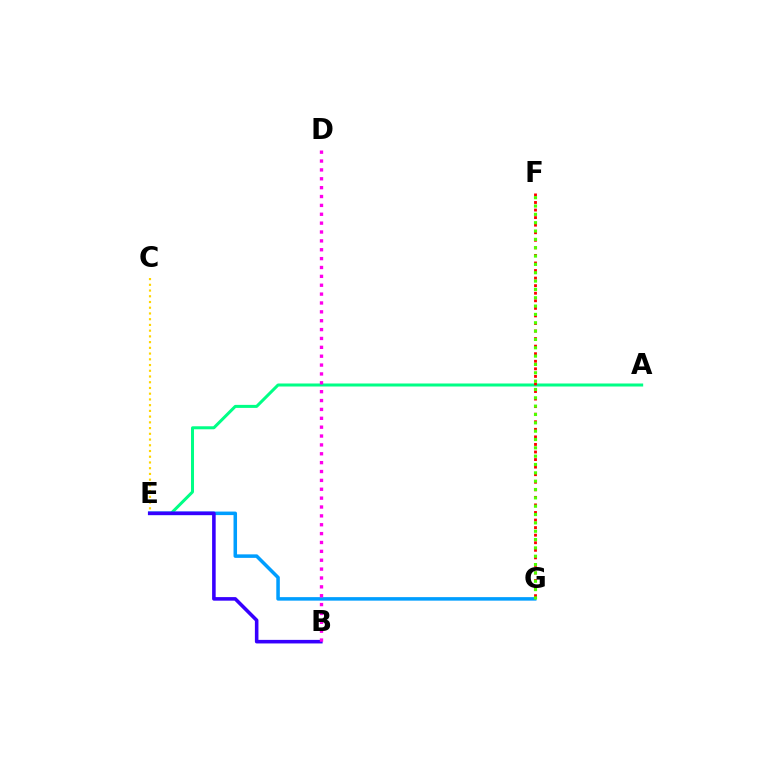{('A', 'E'): [{'color': '#00ff86', 'line_style': 'solid', 'thickness': 2.17}], ('C', 'E'): [{'color': '#ffd500', 'line_style': 'dotted', 'thickness': 1.56}], ('E', 'G'): [{'color': '#009eff', 'line_style': 'solid', 'thickness': 2.53}], ('F', 'G'): [{'color': '#ff0000', 'line_style': 'dotted', 'thickness': 2.05}, {'color': '#4fff00', 'line_style': 'dotted', 'thickness': 2.27}], ('B', 'E'): [{'color': '#3700ff', 'line_style': 'solid', 'thickness': 2.57}], ('B', 'D'): [{'color': '#ff00ed', 'line_style': 'dotted', 'thickness': 2.41}]}